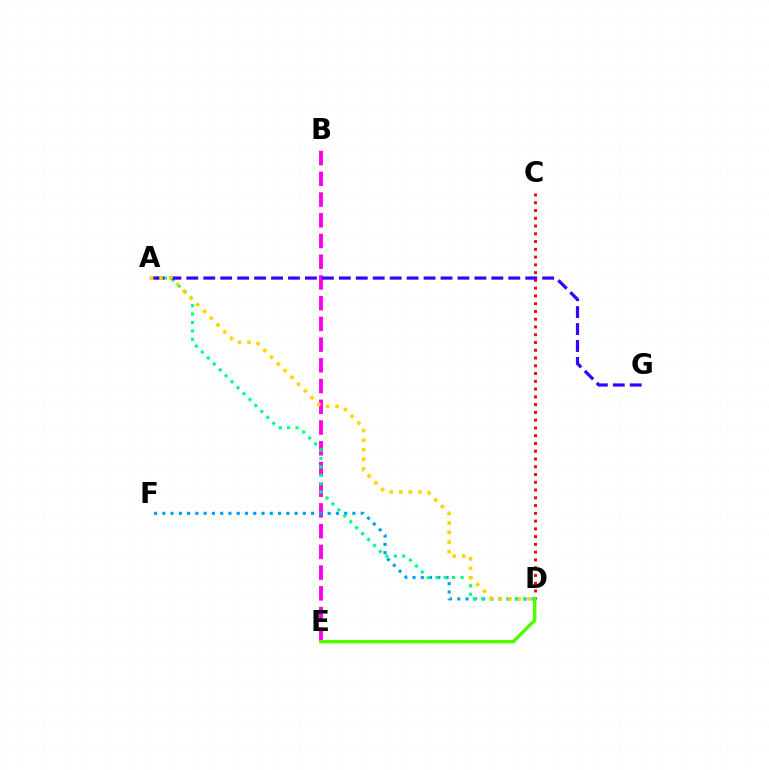{('C', 'D'): [{'color': '#ff0000', 'line_style': 'dotted', 'thickness': 2.11}], ('B', 'E'): [{'color': '#ff00ed', 'line_style': 'dashed', 'thickness': 2.82}], ('D', 'F'): [{'color': '#009eff', 'line_style': 'dotted', 'thickness': 2.25}], ('A', 'D'): [{'color': '#00ff86', 'line_style': 'dotted', 'thickness': 2.28}, {'color': '#ffd500', 'line_style': 'dotted', 'thickness': 2.59}], ('A', 'G'): [{'color': '#3700ff', 'line_style': 'dashed', 'thickness': 2.3}], ('D', 'E'): [{'color': '#4fff00', 'line_style': 'solid', 'thickness': 2.48}]}